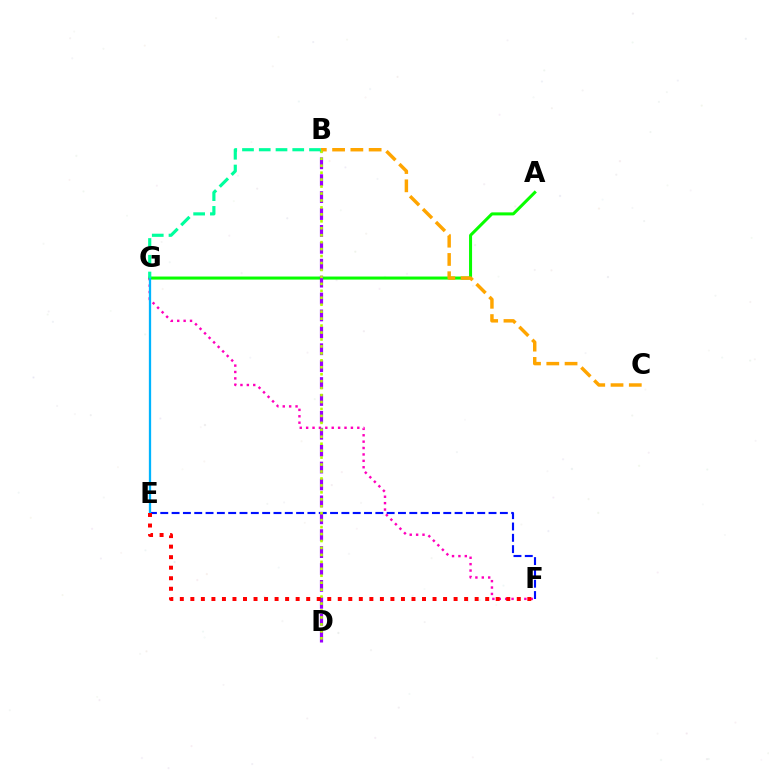{('E', 'F'): [{'color': '#0010ff', 'line_style': 'dashed', 'thickness': 1.54}, {'color': '#ff0000', 'line_style': 'dotted', 'thickness': 2.86}], ('A', 'G'): [{'color': '#08ff00', 'line_style': 'solid', 'thickness': 2.18}], ('F', 'G'): [{'color': '#ff00bd', 'line_style': 'dotted', 'thickness': 1.74}], ('B', 'D'): [{'color': '#9b00ff', 'line_style': 'dashed', 'thickness': 2.3}, {'color': '#b3ff00', 'line_style': 'dotted', 'thickness': 1.89}], ('B', 'C'): [{'color': '#ffa500', 'line_style': 'dashed', 'thickness': 2.48}], ('E', 'G'): [{'color': '#00b5ff', 'line_style': 'solid', 'thickness': 1.64}], ('B', 'G'): [{'color': '#00ff9d', 'line_style': 'dashed', 'thickness': 2.28}]}